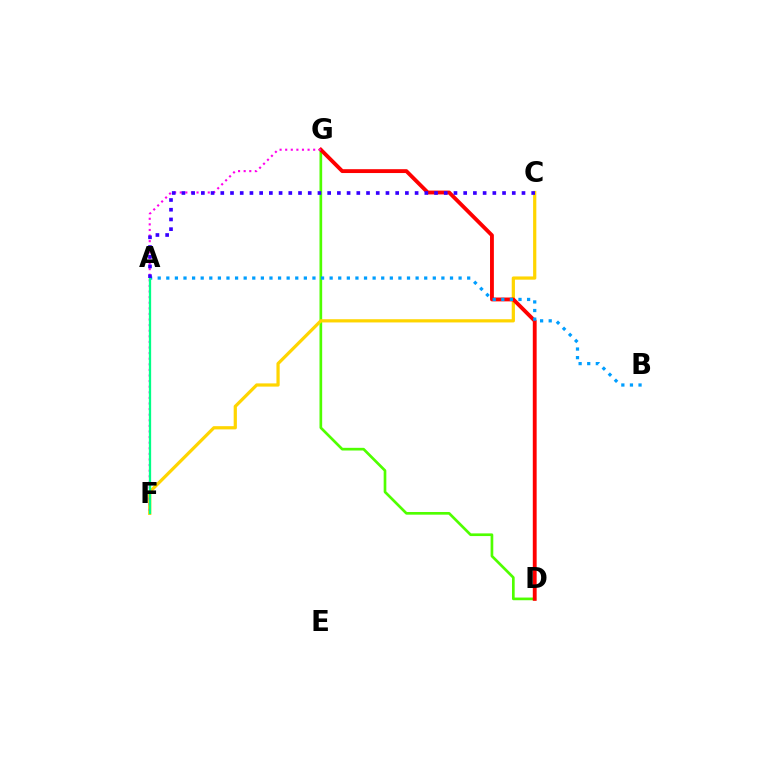{('D', 'G'): [{'color': '#4fff00', 'line_style': 'solid', 'thickness': 1.93}, {'color': '#ff0000', 'line_style': 'solid', 'thickness': 2.77}], ('C', 'F'): [{'color': '#ffd500', 'line_style': 'solid', 'thickness': 2.32}], ('A', 'B'): [{'color': '#009eff', 'line_style': 'dotted', 'thickness': 2.34}], ('F', 'G'): [{'color': '#ff00ed', 'line_style': 'dotted', 'thickness': 1.52}], ('A', 'F'): [{'color': '#00ff86', 'line_style': 'solid', 'thickness': 1.64}], ('A', 'C'): [{'color': '#3700ff', 'line_style': 'dotted', 'thickness': 2.64}]}